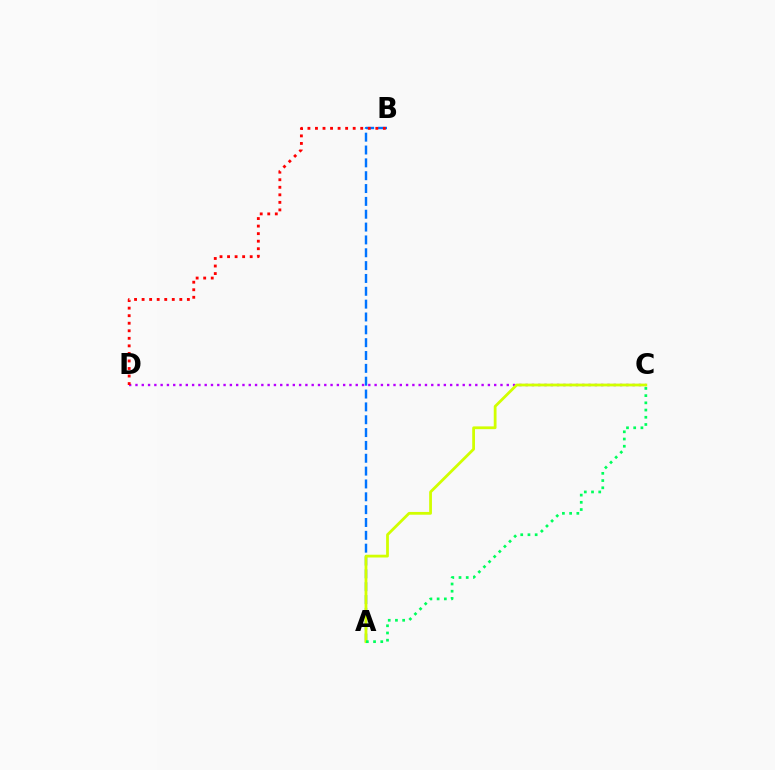{('A', 'B'): [{'color': '#0074ff', 'line_style': 'dashed', 'thickness': 1.74}], ('C', 'D'): [{'color': '#b900ff', 'line_style': 'dotted', 'thickness': 1.71}], ('A', 'C'): [{'color': '#d1ff00', 'line_style': 'solid', 'thickness': 2.0}, {'color': '#00ff5c', 'line_style': 'dotted', 'thickness': 1.96}], ('B', 'D'): [{'color': '#ff0000', 'line_style': 'dotted', 'thickness': 2.05}]}